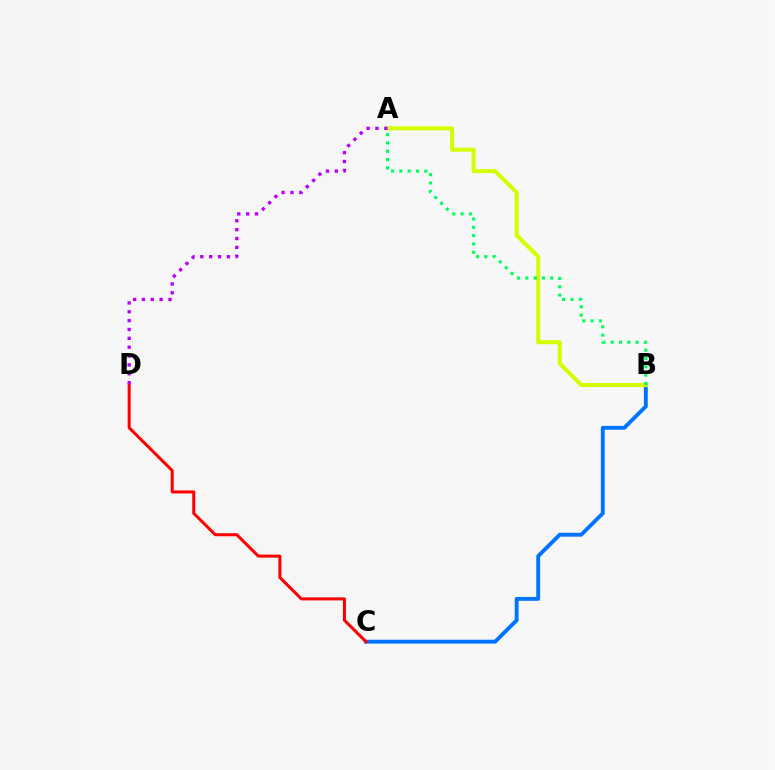{('B', 'C'): [{'color': '#0074ff', 'line_style': 'solid', 'thickness': 2.8}], ('A', 'B'): [{'color': '#d1ff00', 'line_style': 'solid', 'thickness': 2.89}, {'color': '#00ff5c', 'line_style': 'dotted', 'thickness': 2.26}], ('C', 'D'): [{'color': '#ff0000', 'line_style': 'solid', 'thickness': 2.18}], ('A', 'D'): [{'color': '#b900ff', 'line_style': 'dotted', 'thickness': 2.41}]}